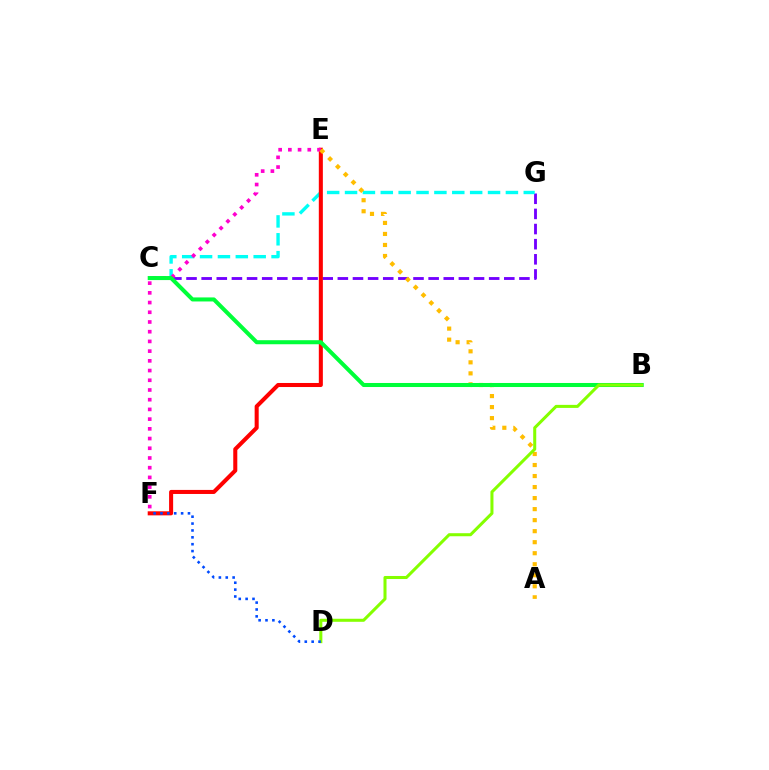{('C', 'G'): [{'color': '#7200ff', 'line_style': 'dashed', 'thickness': 2.06}, {'color': '#00fff6', 'line_style': 'dashed', 'thickness': 2.43}], ('E', 'F'): [{'color': '#ff0000', 'line_style': 'solid', 'thickness': 2.91}, {'color': '#ff00cf', 'line_style': 'dotted', 'thickness': 2.64}], ('A', 'E'): [{'color': '#ffbd00', 'line_style': 'dotted', 'thickness': 2.99}], ('B', 'C'): [{'color': '#00ff39', 'line_style': 'solid', 'thickness': 2.91}], ('B', 'D'): [{'color': '#84ff00', 'line_style': 'solid', 'thickness': 2.19}], ('D', 'F'): [{'color': '#004bff', 'line_style': 'dotted', 'thickness': 1.87}]}